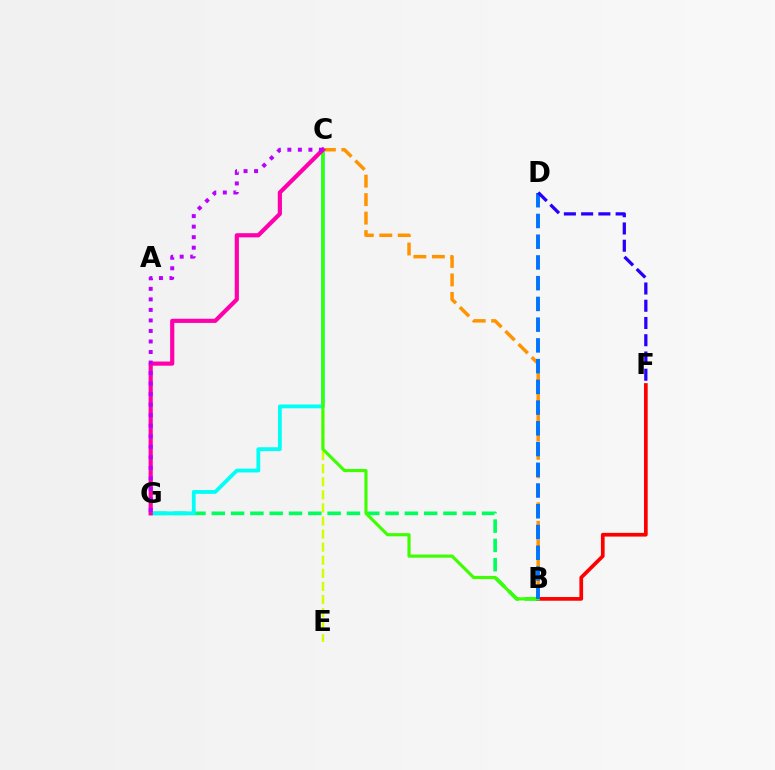{('C', 'E'): [{'color': '#d1ff00', 'line_style': 'dashed', 'thickness': 1.78}], ('B', 'G'): [{'color': '#00ff5c', 'line_style': 'dashed', 'thickness': 2.62}], ('B', 'F'): [{'color': '#ff0000', 'line_style': 'solid', 'thickness': 2.66}], ('B', 'C'): [{'color': '#ff9400', 'line_style': 'dashed', 'thickness': 2.51}, {'color': '#3dff00', 'line_style': 'solid', 'thickness': 2.27}], ('C', 'G'): [{'color': '#00fff6', 'line_style': 'solid', 'thickness': 2.74}, {'color': '#ff00ac', 'line_style': 'solid', 'thickness': 3.0}, {'color': '#b900ff', 'line_style': 'dotted', 'thickness': 2.86}], ('B', 'D'): [{'color': '#0074ff', 'line_style': 'dashed', 'thickness': 2.82}], ('D', 'F'): [{'color': '#2500ff', 'line_style': 'dashed', 'thickness': 2.34}]}